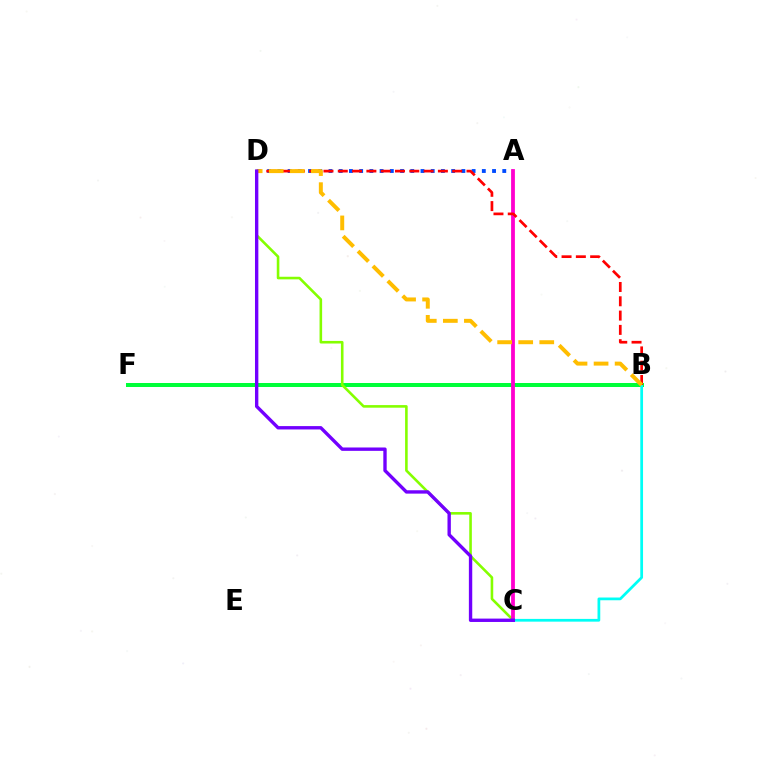{('A', 'D'): [{'color': '#004bff', 'line_style': 'dotted', 'thickness': 2.78}], ('B', 'F'): [{'color': '#00ff39', 'line_style': 'solid', 'thickness': 2.88}], ('C', 'D'): [{'color': '#84ff00', 'line_style': 'solid', 'thickness': 1.87}, {'color': '#7200ff', 'line_style': 'solid', 'thickness': 2.43}], ('A', 'C'): [{'color': '#ff00cf', 'line_style': 'solid', 'thickness': 2.74}], ('B', 'C'): [{'color': '#00fff6', 'line_style': 'solid', 'thickness': 1.98}], ('B', 'D'): [{'color': '#ff0000', 'line_style': 'dashed', 'thickness': 1.94}, {'color': '#ffbd00', 'line_style': 'dashed', 'thickness': 2.86}]}